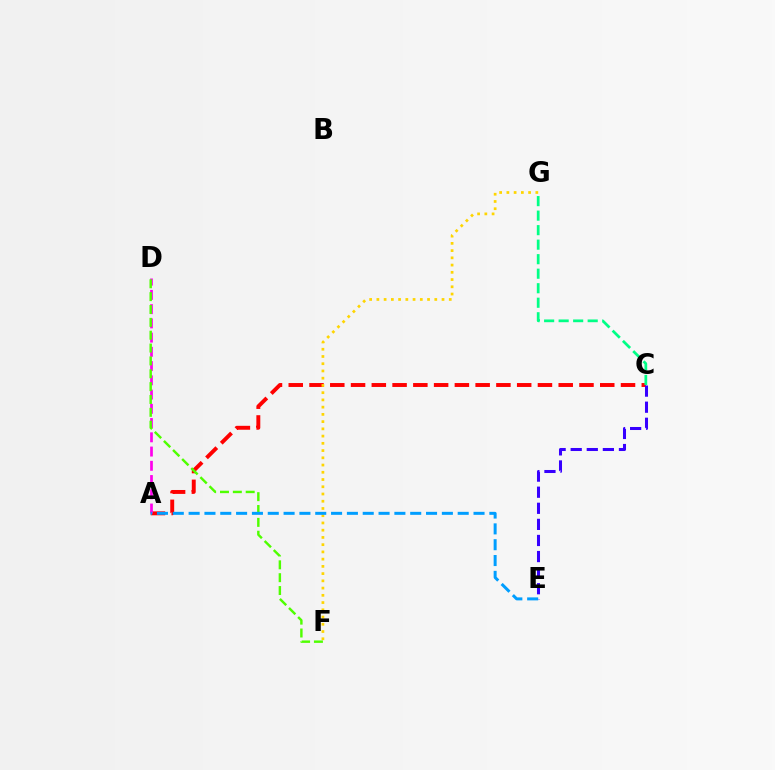{('A', 'C'): [{'color': '#ff0000', 'line_style': 'dashed', 'thickness': 2.82}], ('F', 'G'): [{'color': '#ffd500', 'line_style': 'dotted', 'thickness': 1.97}], ('C', 'G'): [{'color': '#00ff86', 'line_style': 'dashed', 'thickness': 1.97}], ('A', 'D'): [{'color': '#ff00ed', 'line_style': 'dashed', 'thickness': 1.93}], ('C', 'E'): [{'color': '#3700ff', 'line_style': 'dashed', 'thickness': 2.19}], ('D', 'F'): [{'color': '#4fff00', 'line_style': 'dashed', 'thickness': 1.75}], ('A', 'E'): [{'color': '#009eff', 'line_style': 'dashed', 'thickness': 2.15}]}